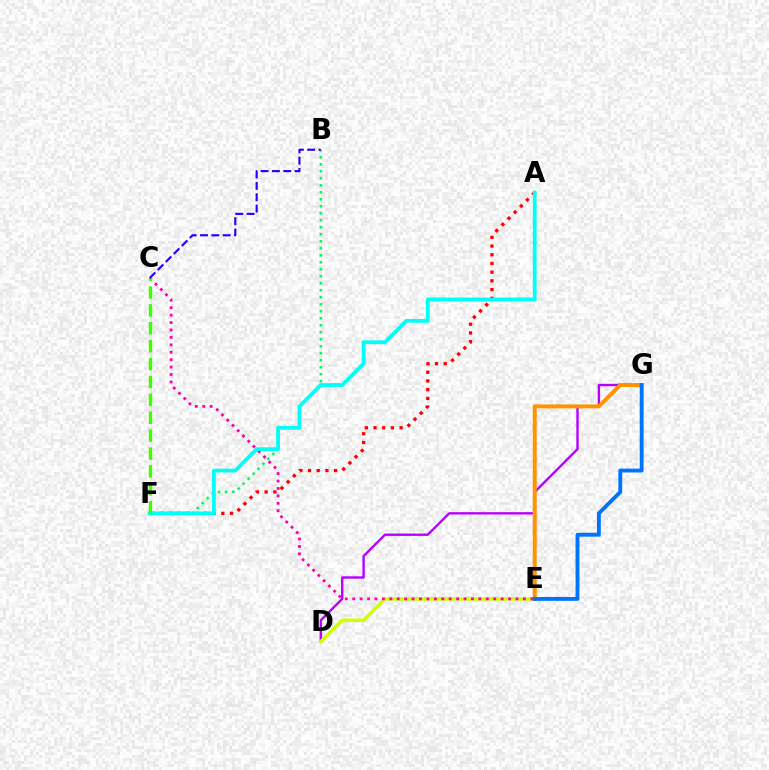{('D', 'G'): [{'color': '#b900ff', 'line_style': 'solid', 'thickness': 1.71}], ('B', 'F'): [{'color': '#00ff5c', 'line_style': 'dotted', 'thickness': 1.9}], ('D', 'E'): [{'color': '#d1ff00', 'line_style': 'solid', 'thickness': 2.55}], ('C', 'E'): [{'color': '#ff00ac', 'line_style': 'dotted', 'thickness': 2.02}], ('B', 'C'): [{'color': '#2500ff', 'line_style': 'dashed', 'thickness': 1.54}], ('A', 'F'): [{'color': '#ff0000', 'line_style': 'dotted', 'thickness': 2.36}, {'color': '#00fff6', 'line_style': 'solid', 'thickness': 2.73}], ('E', 'G'): [{'color': '#ff9400', 'line_style': 'solid', 'thickness': 2.85}, {'color': '#0074ff', 'line_style': 'solid', 'thickness': 2.78}], ('C', 'F'): [{'color': '#3dff00', 'line_style': 'dashed', 'thickness': 2.43}]}